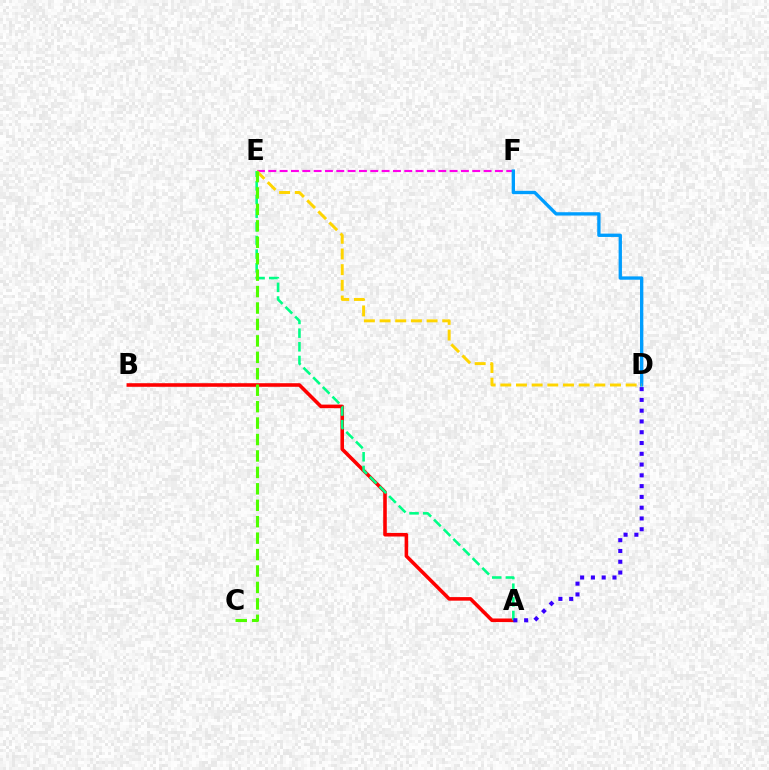{('E', 'F'): [{'color': '#ff00ed', 'line_style': 'dashed', 'thickness': 1.54}], ('A', 'B'): [{'color': '#ff0000', 'line_style': 'solid', 'thickness': 2.57}], ('D', 'F'): [{'color': '#009eff', 'line_style': 'solid', 'thickness': 2.39}], ('D', 'E'): [{'color': '#ffd500', 'line_style': 'dashed', 'thickness': 2.13}], ('A', 'E'): [{'color': '#00ff86', 'line_style': 'dashed', 'thickness': 1.86}], ('A', 'D'): [{'color': '#3700ff', 'line_style': 'dotted', 'thickness': 2.93}], ('C', 'E'): [{'color': '#4fff00', 'line_style': 'dashed', 'thickness': 2.23}]}